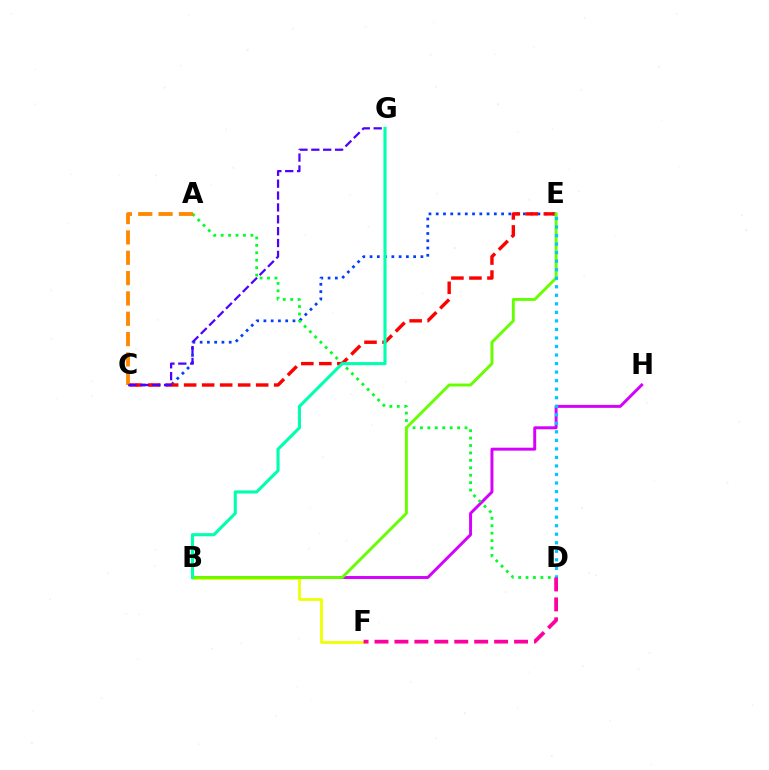{('C', 'E'): [{'color': '#003fff', 'line_style': 'dotted', 'thickness': 1.97}, {'color': '#ff0000', 'line_style': 'dashed', 'thickness': 2.45}], ('B', 'H'): [{'color': '#d600ff', 'line_style': 'solid', 'thickness': 2.12}], ('A', 'D'): [{'color': '#00ff27', 'line_style': 'dotted', 'thickness': 2.02}], ('A', 'C'): [{'color': '#ff8800', 'line_style': 'dashed', 'thickness': 2.76}], ('B', 'F'): [{'color': '#eeff00', 'line_style': 'solid', 'thickness': 1.99}], ('B', 'E'): [{'color': '#66ff00', 'line_style': 'solid', 'thickness': 2.1}], ('B', 'G'): [{'color': '#00ffaf', 'line_style': 'solid', 'thickness': 2.23}], ('D', 'E'): [{'color': '#00c7ff', 'line_style': 'dotted', 'thickness': 2.32}], ('D', 'F'): [{'color': '#ff00a0', 'line_style': 'dashed', 'thickness': 2.71}], ('C', 'G'): [{'color': '#4f00ff', 'line_style': 'dashed', 'thickness': 1.61}]}